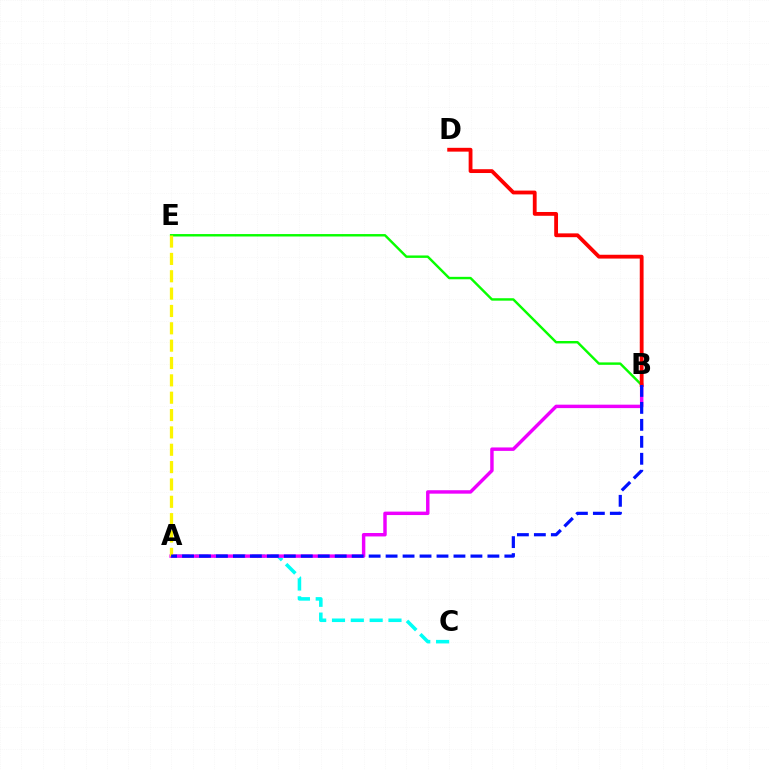{('B', 'E'): [{'color': '#08ff00', 'line_style': 'solid', 'thickness': 1.75}], ('A', 'C'): [{'color': '#00fff6', 'line_style': 'dashed', 'thickness': 2.56}], ('A', 'B'): [{'color': '#ee00ff', 'line_style': 'solid', 'thickness': 2.48}, {'color': '#0010ff', 'line_style': 'dashed', 'thickness': 2.3}], ('A', 'E'): [{'color': '#fcf500', 'line_style': 'dashed', 'thickness': 2.36}], ('B', 'D'): [{'color': '#ff0000', 'line_style': 'solid', 'thickness': 2.75}]}